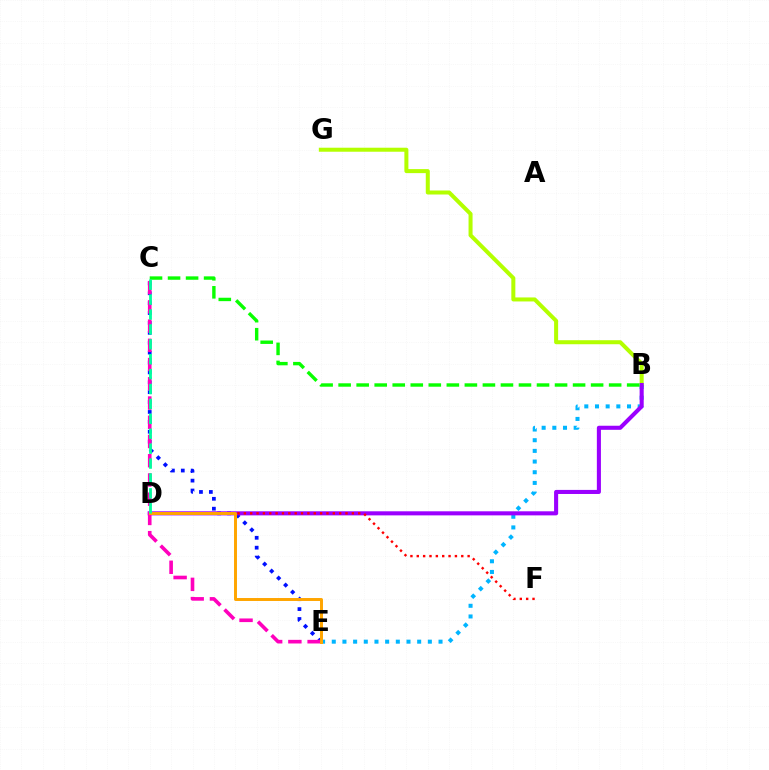{('B', 'G'): [{'color': '#b3ff00', 'line_style': 'solid', 'thickness': 2.89}], ('B', 'E'): [{'color': '#00b5ff', 'line_style': 'dotted', 'thickness': 2.9}], ('C', 'E'): [{'color': '#0010ff', 'line_style': 'dotted', 'thickness': 2.69}, {'color': '#ff00bd', 'line_style': 'dashed', 'thickness': 2.61}], ('B', 'D'): [{'color': '#9b00ff', 'line_style': 'solid', 'thickness': 2.93}], ('B', 'C'): [{'color': '#08ff00', 'line_style': 'dashed', 'thickness': 2.45}], ('D', 'F'): [{'color': '#ff0000', 'line_style': 'dotted', 'thickness': 1.73}], ('D', 'E'): [{'color': '#ffa500', 'line_style': 'solid', 'thickness': 2.13}], ('C', 'D'): [{'color': '#00ff9d', 'line_style': 'dashed', 'thickness': 2.03}]}